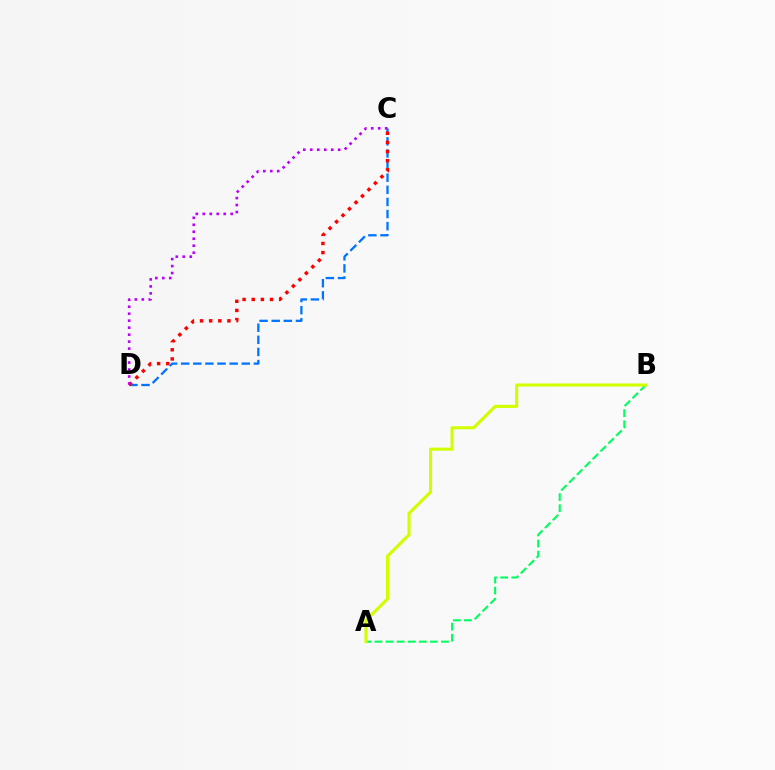{('C', 'D'): [{'color': '#0074ff', 'line_style': 'dashed', 'thickness': 1.65}, {'color': '#ff0000', 'line_style': 'dotted', 'thickness': 2.48}, {'color': '#b900ff', 'line_style': 'dotted', 'thickness': 1.9}], ('A', 'B'): [{'color': '#00ff5c', 'line_style': 'dashed', 'thickness': 1.51}, {'color': '#d1ff00', 'line_style': 'solid', 'thickness': 2.22}]}